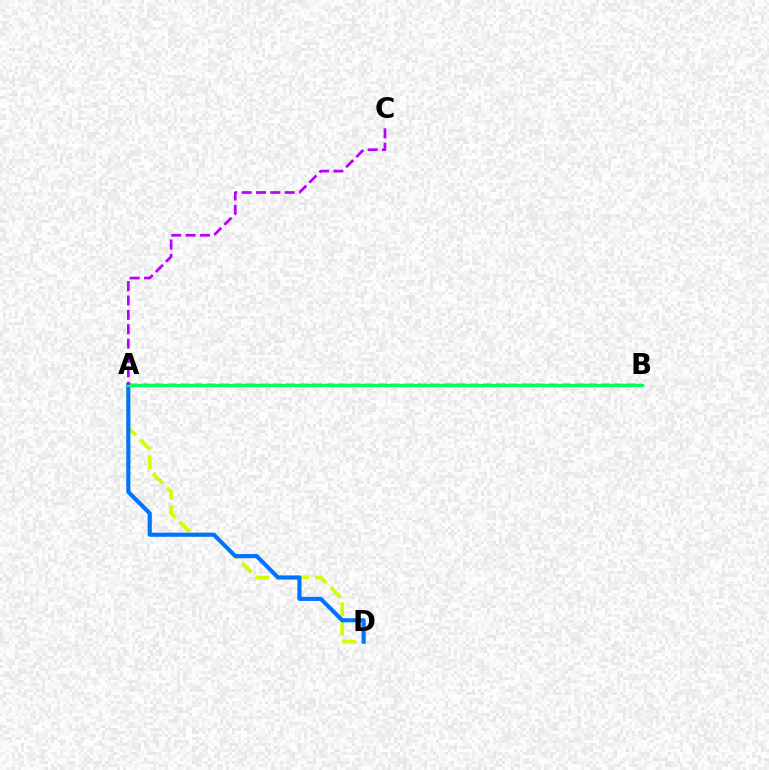{('A', 'D'): [{'color': '#d1ff00', 'line_style': 'dashed', 'thickness': 2.69}, {'color': '#0074ff', 'line_style': 'solid', 'thickness': 2.98}], ('A', 'B'): [{'color': '#ff0000', 'line_style': 'dashed', 'thickness': 1.78}, {'color': '#00ff5c', 'line_style': 'solid', 'thickness': 2.34}], ('A', 'C'): [{'color': '#b900ff', 'line_style': 'dashed', 'thickness': 1.95}]}